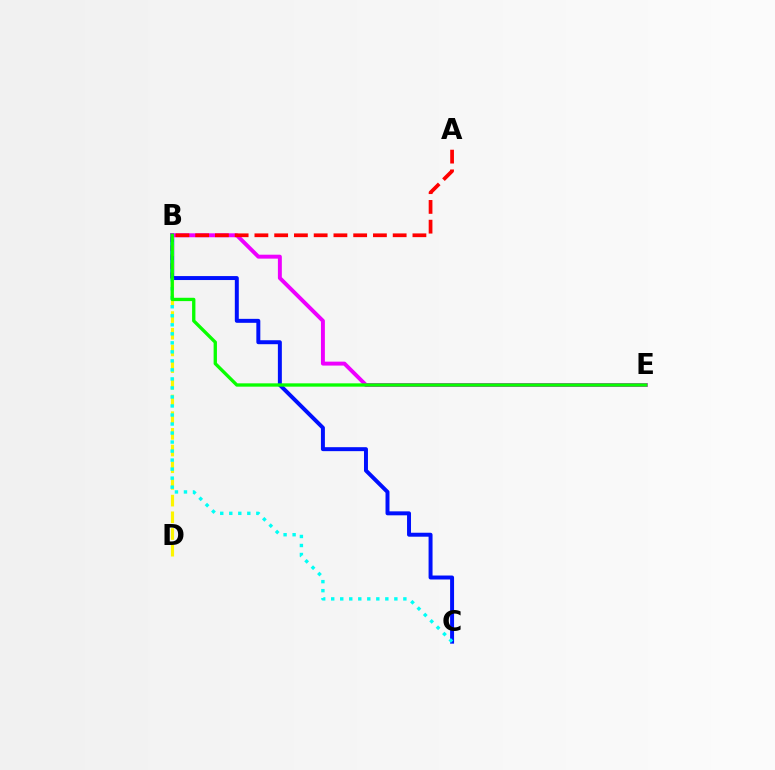{('B', 'C'): [{'color': '#0010ff', 'line_style': 'solid', 'thickness': 2.85}, {'color': '#00fff6', 'line_style': 'dotted', 'thickness': 2.45}], ('B', 'D'): [{'color': '#fcf500', 'line_style': 'dashed', 'thickness': 2.27}], ('B', 'E'): [{'color': '#ee00ff', 'line_style': 'solid', 'thickness': 2.83}, {'color': '#08ff00', 'line_style': 'solid', 'thickness': 2.4}], ('A', 'B'): [{'color': '#ff0000', 'line_style': 'dashed', 'thickness': 2.68}]}